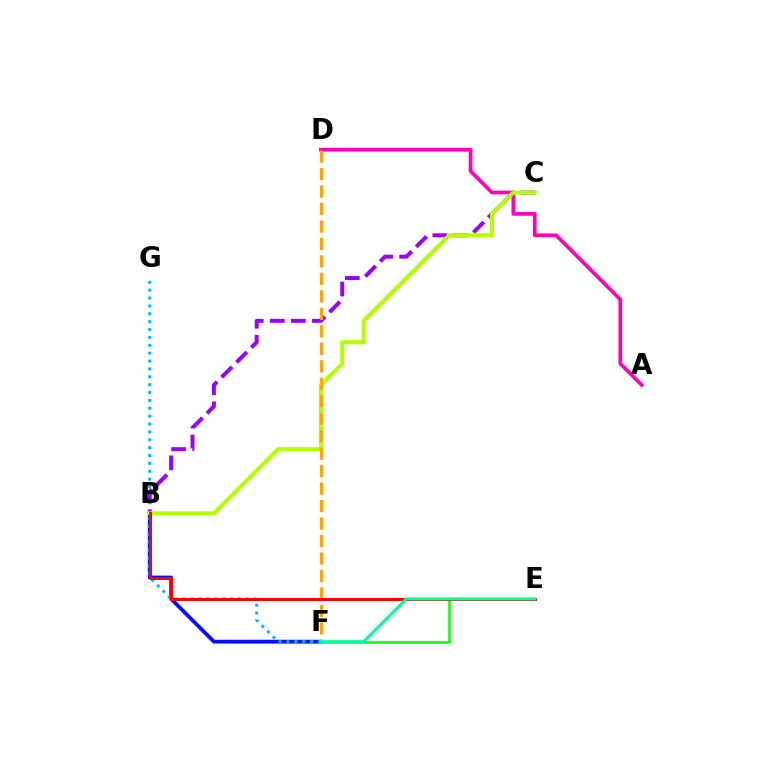{('A', 'D'): [{'color': '#ff00bd', 'line_style': 'solid', 'thickness': 2.68}], ('B', 'F'): [{'color': '#0010ff', 'line_style': 'solid', 'thickness': 2.74}], ('F', 'G'): [{'color': '#00b5ff', 'line_style': 'dotted', 'thickness': 2.14}], ('B', 'C'): [{'color': '#9b00ff', 'line_style': 'dashed', 'thickness': 2.86}, {'color': '#b3ff00', 'line_style': 'solid', 'thickness': 2.94}], ('E', 'F'): [{'color': '#08ff00', 'line_style': 'solid', 'thickness': 1.81}, {'color': '#00ff9d', 'line_style': 'solid', 'thickness': 2.23}], ('D', 'F'): [{'color': '#ffa500', 'line_style': 'dashed', 'thickness': 2.37}], ('B', 'E'): [{'color': '#ff0000', 'line_style': 'solid', 'thickness': 2.16}]}